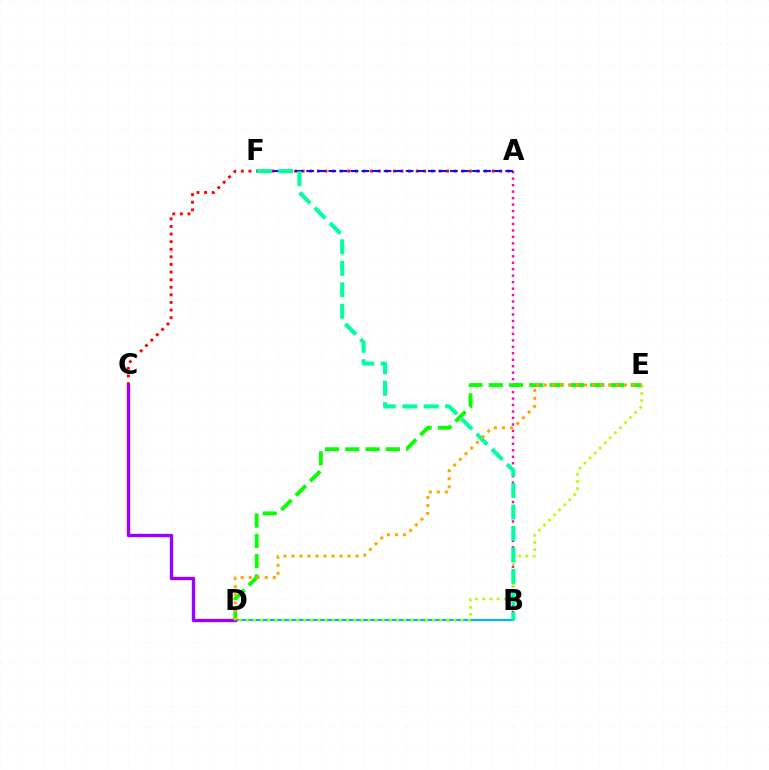{('A', 'B'): [{'color': '#ff00bd', 'line_style': 'dotted', 'thickness': 1.76}], ('B', 'D'): [{'color': '#00b5ff', 'line_style': 'solid', 'thickness': 1.57}], ('C', 'D'): [{'color': '#9b00ff', 'line_style': 'solid', 'thickness': 2.43}], ('A', 'C'): [{'color': '#ff0000', 'line_style': 'dotted', 'thickness': 2.07}], ('A', 'F'): [{'color': '#0010ff', 'line_style': 'dashed', 'thickness': 1.5}], ('D', 'E'): [{'color': '#b3ff00', 'line_style': 'dotted', 'thickness': 1.95}, {'color': '#08ff00', 'line_style': 'dashed', 'thickness': 2.76}, {'color': '#ffa500', 'line_style': 'dotted', 'thickness': 2.18}], ('B', 'F'): [{'color': '#00ff9d', 'line_style': 'dashed', 'thickness': 2.91}]}